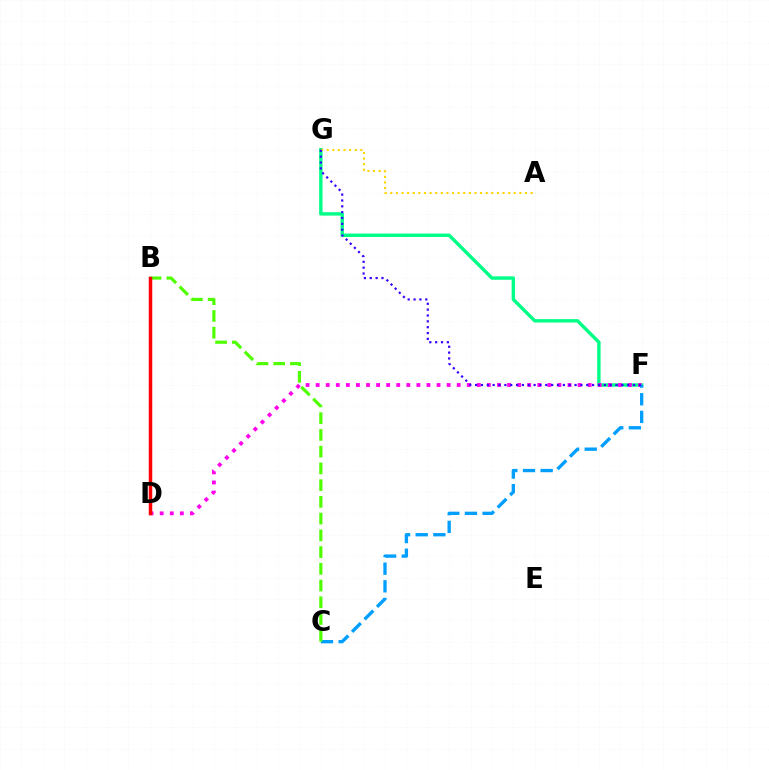{('F', 'G'): [{'color': '#00ff86', 'line_style': 'solid', 'thickness': 2.45}, {'color': '#3700ff', 'line_style': 'dotted', 'thickness': 1.59}], ('D', 'F'): [{'color': '#ff00ed', 'line_style': 'dotted', 'thickness': 2.74}], ('C', 'F'): [{'color': '#009eff', 'line_style': 'dashed', 'thickness': 2.4}], ('B', 'C'): [{'color': '#4fff00', 'line_style': 'dashed', 'thickness': 2.27}], ('A', 'G'): [{'color': '#ffd500', 'line_style': 'dotted', 'thickness': 1.52}], ('B', 'D'): [{'color': '#ff0000', 'line_style': 'solid', 'thickness': 2.51}]}